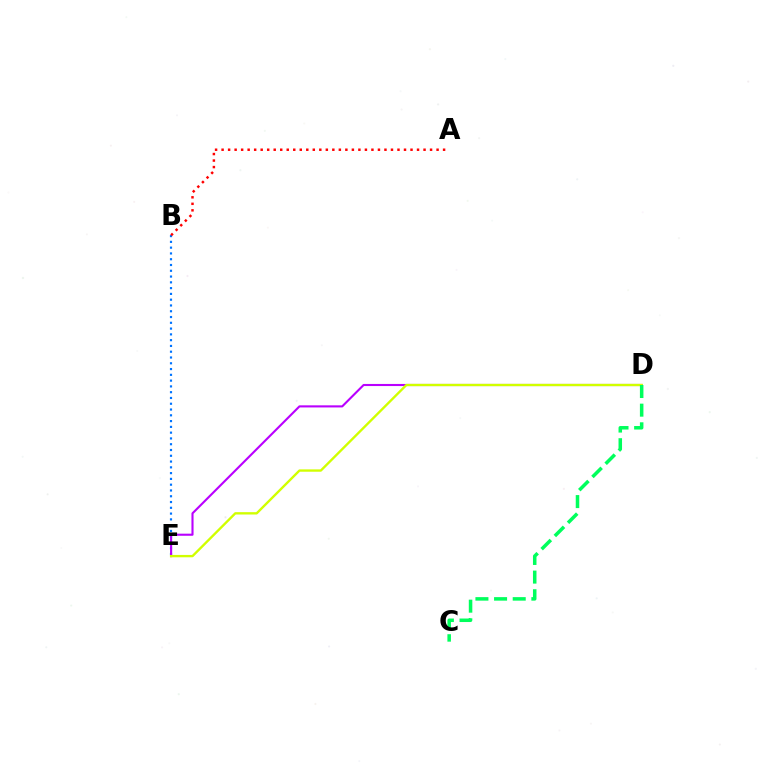{('B', 'E'): [{'color': '#0074ff', 'line_style': 'dotted', 'thickness': 1.57}], ('D', 'E'): [{'color': '#b900ff', 'line_style': 'solid', 'thickness': 1.52}, {'color': '#d1ff00', 'line_style': 'solid', 'thickness': 1.7}], ('C', 'D'): [{'color': '#00ff5c', 'line_style': 'dashed', 'thickness': 2.53}], ('A', 'B'): [{'color': '#ff0000', 'line_style': 'dotted', 'thickness': 1.77}]}